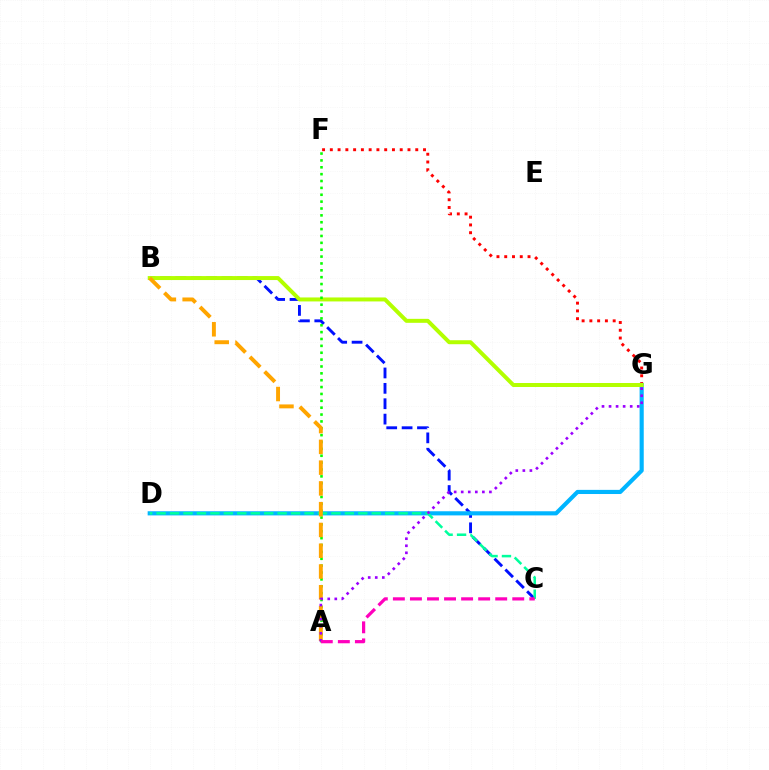{('F', 'G'): [{'color': '#ff0000', 'line_style': 'dotted', 'thickness': 2.11}], ('B', 'C'): [{'color': '#0010ff', 'line_style': 'dashed', 'thickness': 2.09}], ('D', 'G'): [{'color': '#00b5ff', 'line_style': 'solid', 'thickness': 2.98}], ('B', 'G'): [{'color': '#b3ff00', 'line_style': 'solid', 'thickness': 2.87}], ('A', 'F'): [{'color': '#08ff00', 'line_style': 'dotted', 'thickness': 1.87}], ('C', 'D'): [{'color': '#00ff9d', 'line_style': 'dashed', 'thickness': 1.83}], ('A', 'B'): [{'color': '#ffa500', 'line_style': 'dashed', 'thickness': 2.82}], ('A', 'G'): [{'color': '#9b00ff', 'line_style': 'dotted', 'thickness': 1.92}], ('A', 'C'): [{'color': '#ff00bd', 'line_style': 'dashed', 'thickness': 2.32}]}